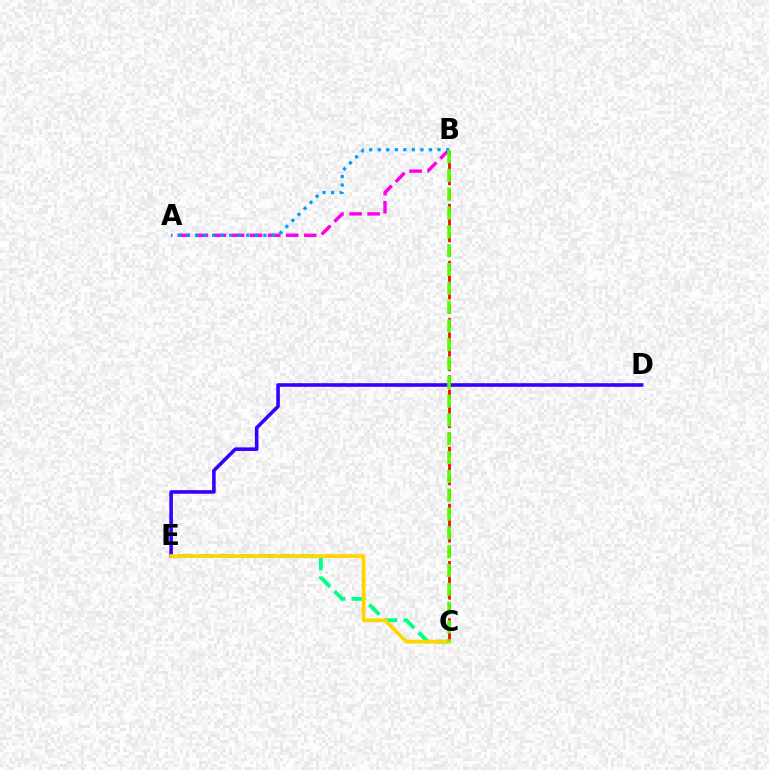{('A', 'B'): [{'color': '#ff00ed', 'line_style': 'dashed', 'thickness': 2.45}, {'color': '#009eff', 'line_style': 'dotted', 'thickness': 2.32}], ('D', 'E'): [{'color': '#3700ff', 'line_style': 'solid', 'thickness': 2.59}], ('C', 'E'): [{'color': '#00ff86', 'line_style': 'dashed', 'thickness': 2.75}, {'color': '#ffd500', 'line_style': 'solid', 'thickness': 2.65}], ('B', 'C'): [{'color': '#ff0000', 'line_style': 'dashed', 'thickness': 1.94}, {'color': '#4fff00', 'line_style': 'dashed', 'thickness': 2.56}]}